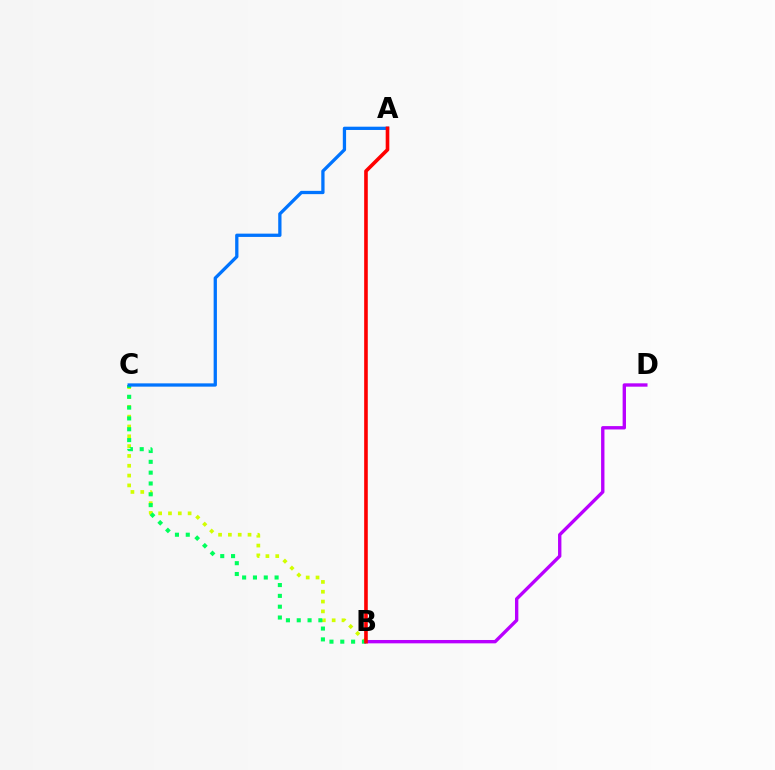{('B', 'C'): [{'color': '#d1ff00', 'line_style': 'dotted', 'thickness': 2.67}, {'color': '#00ff5c', 'line_style': 'dotted', 'thickness': 2.94}], ('B', 'D'): [{'color': '#b900ff', 'line_style': 'solid', 'thickness': 2.42}], ('A', 'C'): [{'color': '#0074ff', 'line_style': 'solid', 'thickness': 2.36}], ('A', 'B'): [{'color': '#ff0000', 'line_style': 'solid', 'thickness': 2.6}]}